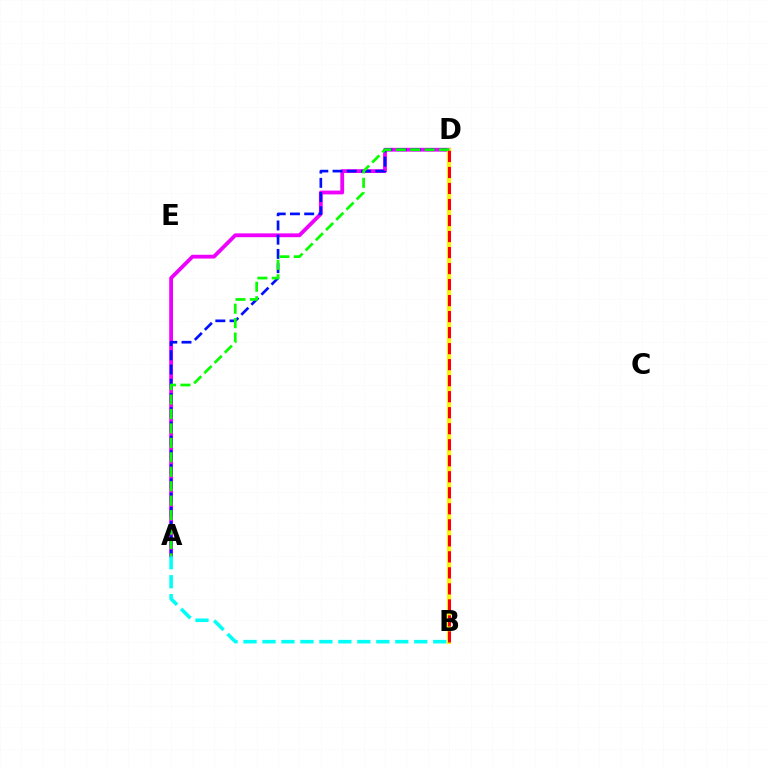{('A', 'D'): [{'color': '#ee00ff', 'line_style': 'solid', 'thickness': 2.74}, {'color': '#0010ff', 'line_style': 'dashed', 'thickness': 1.93}, {'color': '#08ff00', 'line_style': 'dashed', 'thickness': 1.96}], ('B', 'D'): [{'color': '#fcf500', 'line_style': 'solid', 'thickness': 2.9}, {'color': '#ff0000', 'line_style': 'dashed', 'thickness': 2.18}], ('A', 'B'): [{'color': '#00fff6', 'line_style': 'dashed', 'thickness': 2.58}]}